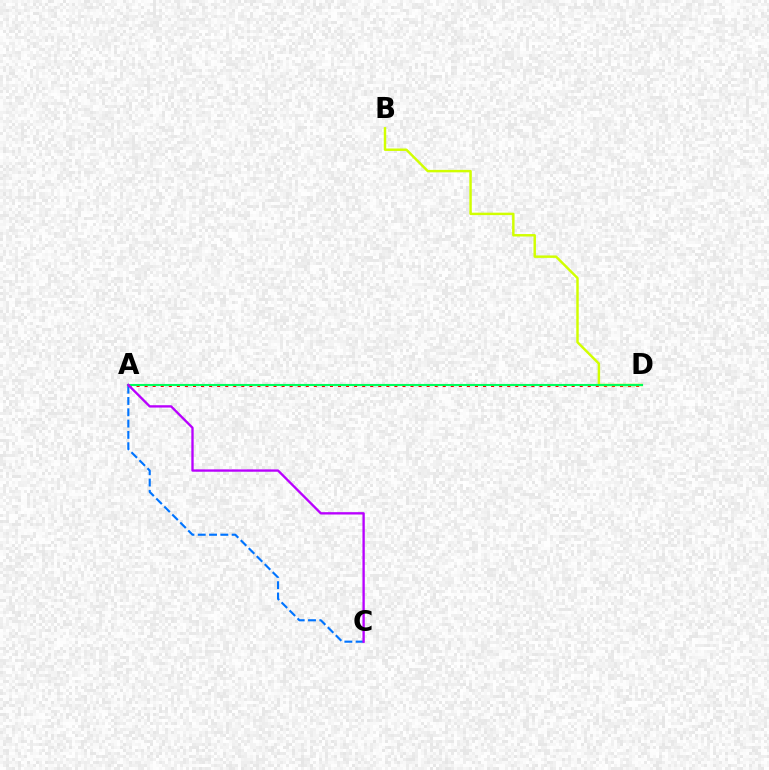{('A', 'C'): [{'color': '#0074ff', 'line_style': 'dashed', 'thickness': 1.54}, {'color': '#b900ff', 'line_style': 'solid', 'thickness': 1.69}], ('A', 'D'): [{'color': '#ff0000', 'line_style': 'dotted', 'thickness': 2.19}, {'color': '#00ff5c', 'line_style': 'solid', 'thickness': 1.51}], ('B', 'D'): [{'color': '#d1ff00', 'line_style': 'solid', 'thickness': 1.76}]}